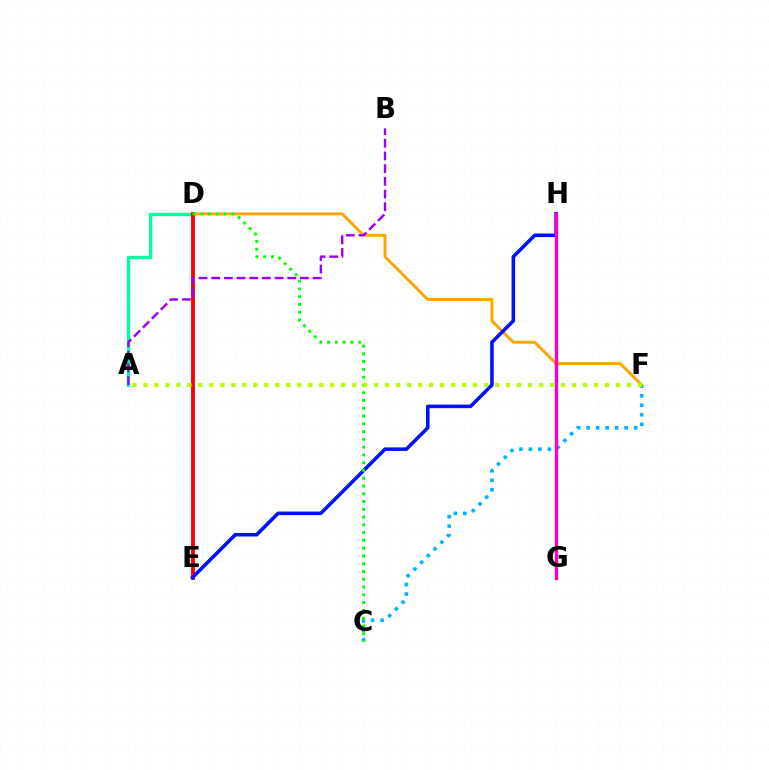{('A', 'D'): [{'color': '#00ff9d', 'line_style': 'solid', 'thickness': 2.41}], ('D', 'F'): [{'color': '#ffa500', 'line_style': 'solid', 'thickness': 2.11}], ('C', 'F'): [{'color': '#00b5ff', 'line_style': 'dotted', 'thickness': 2.58}], ('D', 'E'): [{'color': '#ff0000', 'line_style': 'solid', 'thickness': 2.79}], ('E', 'H'): [{'color': '#0010ff', 'line_style': 'solid', 'thickness': 2.56}], ('C', 'D'): [{'color': '#08ff00', 'line_style': 'dotted', 'thickness': 2.11}], ('A', 'B'): [{'color': '#9b00ff', 'line_style': 'dashed', 'thickness': 1.72}], ('A', 'F'): [{'color': '#b3ff00', 'line_style': 'dotted', 'thickness': 2.99}], ('G', 'H'): [{'color': '#ff00bd', 'line_style': 'solid', 'thickness': 2.41}]}